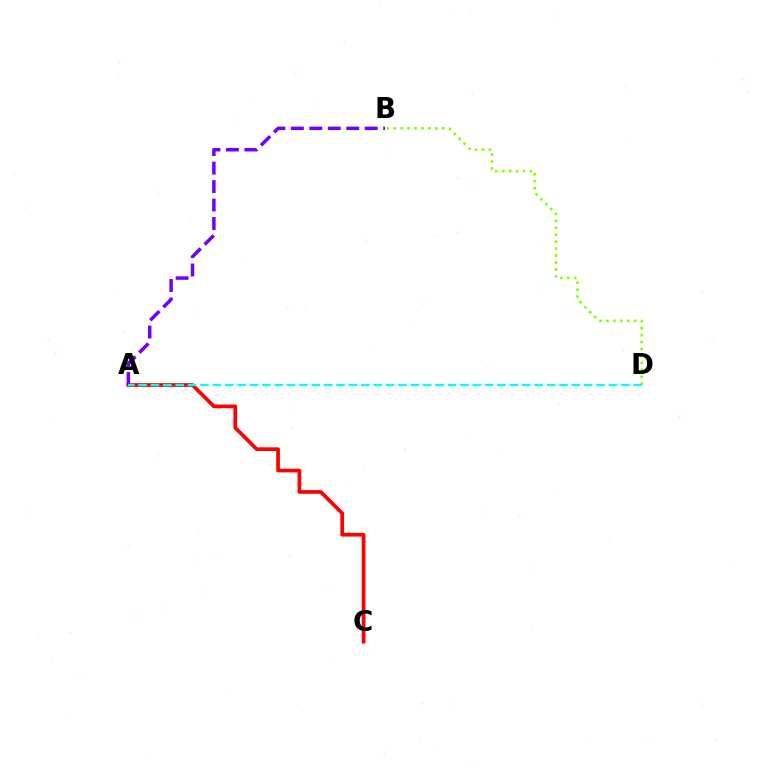{('A', 'C'): [{'color': '#ff0000', 'line_style': 'solid', 'thickness': 2.68}], ('A', 'B'): [{'color': '#7200ff', 'line_style': 'dashed', 'thickness': 2.51}], ('B', 'D'): [{'color': '#84ff00', 'line_style': 'dotted', 'thickness': 1.88}], ('A', 'D'): [{'color': '#00fff6', 'line_style': 'dashed', 'thickness': 1.68}]}